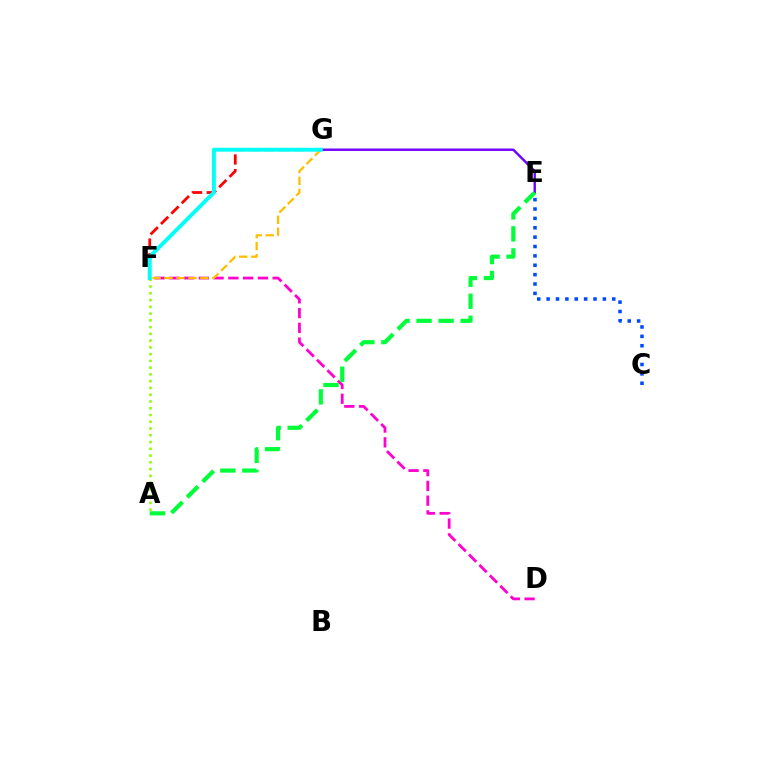{('A', 'F'): [{'color': '#84ff00', 'line_style': 'dotted', 'thickness': 1.84}], ('D', 'F'): [{'color': '#ff00cf', 'line_style': 'dashed', 'thickness': 2.01}], ('F', 'G'): [{'color': '#ff0000', 'line_style': 'dashed', 'thickness': 1.99}, {'color': '#ffbd00', 'line_style': 'dashed', 'thickness': 1.62}, {'color': '#00fff6', 'line_style': 'solid', 'thickness': 2.8}], ('C', 'E'): [{'color': '#004bff', 'line_style': 'dotted', 'thickness': 2.55}], ('E', 'G'): [{'color': '#7200ff', 'line_style': 'solid', 'thickness': 1.73}], ('A', 'E'): [{'color': '#00ff39', 'line_style': 'dashed', 'thickness': 2.99}]}